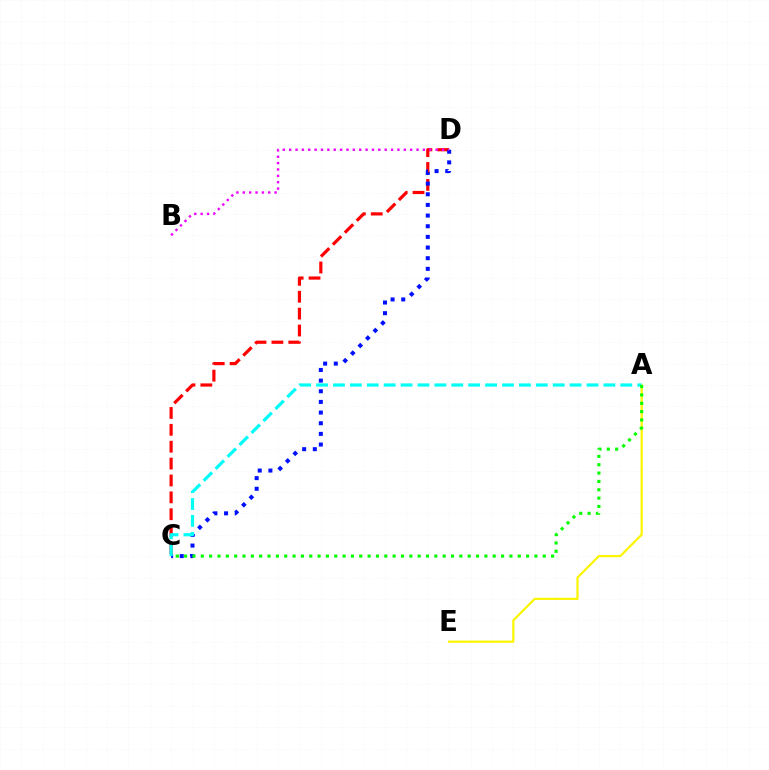{('C', 'D'): [{'color': '#ff0000', 'line_style': 'dashed', 'thickness': 2.29}, {'color': '#0010ff', 'line_style': 'dotted', 'thickness': 2.89}], ('B', 'D'): [{'color': '#ee00ff', 'line_style': 'dotted', 'thickness': 1.73}], ('A', 'E'): [{'color': '#fcf500', 'line_style': 'solid', 'thickness': 1.58}], ('A', 'C'): [{'color': '#00fff6', 'line_style': 'dashed', 'thickness': 2.3}, {'color': '#08ff00', 'line_style': 'dotted', 'thickness': 2.27}]}